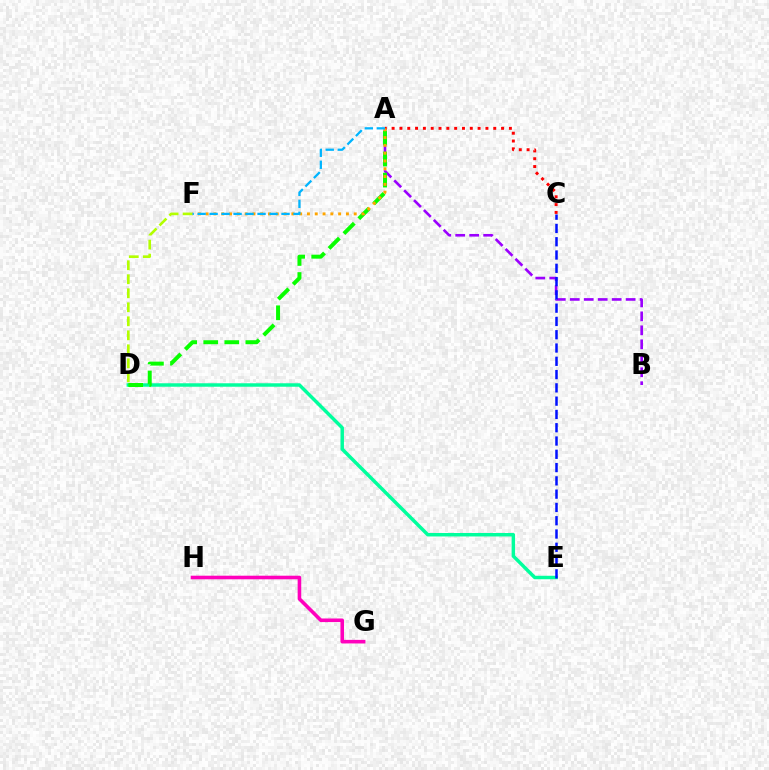{('G', 'H'): [{'color': '#ff00bd', 'line_style': 'solid', 'thickness': 2.58}], ('D', 'F'): [{'color': '#b3ff00', 'line_style': 'dashed', 'thickness': 1.9}], ('D', 'E'): [{'color': '#00ff9d', 'line_style': 'solid', 'thickness': 2.49}], ('A', 'B'): [{'color': '#9b00ff', 'line_style': 'dashed', 'thickness': 1.9}], ('C', 'E'): [{'color': '#0010ff', 'line_style': 'dashed', 'thickness': 1.8}], ('A', 'C'): [{'color': '#ff0000', 'line_style': 'dotted', 'thickness': 2.12}], ('A', 'D'): [{'color': '#08ff00', 'line_style': 'dashed', 'thickness': 2.86}], ('A', 'F'): [{'color': '#ffa500', 'line_style': 'dotted', 'thickness': 2.12}, {'color': '#00b5ff', 'line_style': 'dashed', 'thickness': 1.63}]}